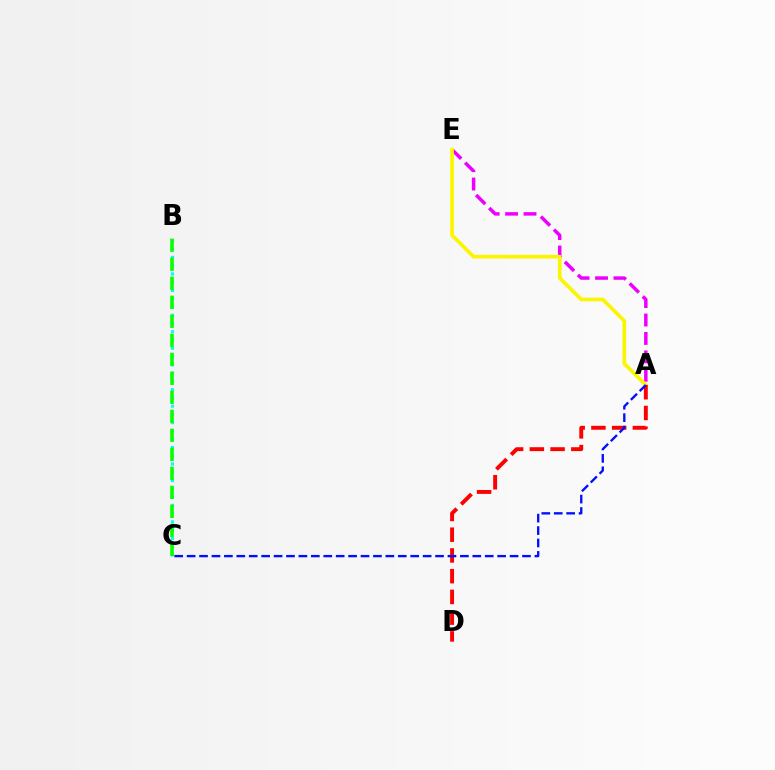{('A', 'E'): [{'color': '#ee00ff', 'line_style': 'dashed', 'thickness': 2.5}, {'color': '#fcf500', 'line_style': 'solid', 'thickness': 2.66}], ('B', 'C'): [{'color': '#00fff6', 'line_style': 'dotted', 'thickness': 2.25}, {'color': '#08ff00', 'line_style': 'dashed', 'thickness': 2.58}], ('A', 'D'): [{'color': '#ff0000', 'line_style': 'dashed', 'thickness': 2.82}], ('A', 'C'): [{'color': '#0010ff', 'line_style': 'dashed', 'thickness': 1.69}]}